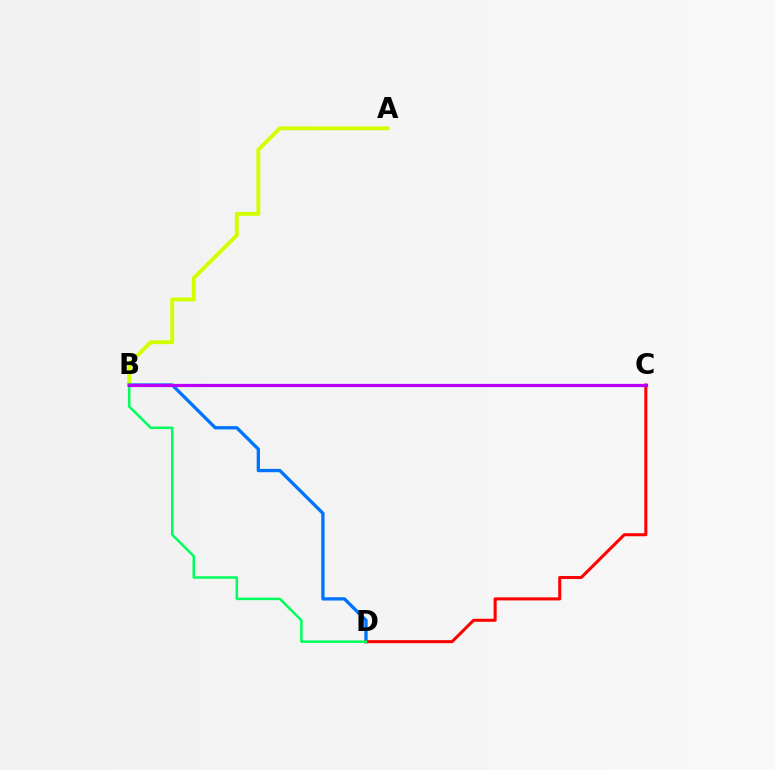{('A', 'B'): [{'color': '#d1ff00', 'line_style': 'solid', 'thickness': 2.81}], ('B', 'D'): [{'color': '#0074ff', 'line_style': 'solid', 'thickness': 2.39}, {'color': '#00ff5c', 'line_style': 'solid', 'thickness': 1.81}], ('C', 'D'): [{'color': '#ff0000', 'line_style': 'solid', 'thickness': 2.19}], ('B', 'C'): [{'color': '#b900ff', 'line_style': 'solid', 'thickness': 2.31}]}